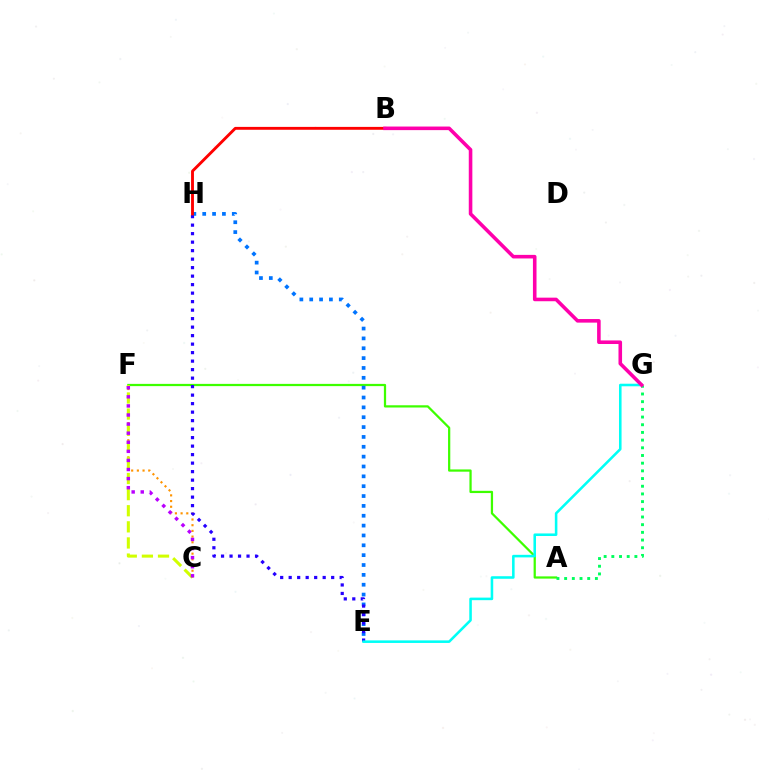{('A', 'F'): [{'color': '#3dff00', 'line_style': 'solid', 'thickness': 1.61}], ('C', 'F'): [{'color': '#ff9400', 'line_style': 'dotted', 'thickness': 1.55}, {'color': '#d1ff00', 'line_style': 'dashed', 'thickness': 2.19}, {'color': '#b900ff', 'line_style': 'dotted', 'thickness': 2.47}], ('E', 'H'): [{'color': '#0074ff', 'line_style': 'dotted', 'thickness': 2.68}, {'color': '#2500ff', 'line_style': 'dotted', 'thickness': 2.31}], ('B', 'H'): [{'color': '#ff0000', 'line_style': 'solid', 'thickness': 2.07}], ('A', 'G'): [{'color': '#00ff5c', 'line_style': 'dotted', 'thickness': 2.09}], ('E', 'G'): [{'color': '#00fff6', 'line_style': 'solid', 'thickness': 1.84}], ('B', 'G'): [{'color': '#ff00ac', 'line_style': 'solid', 'thickness': 2.58}]}